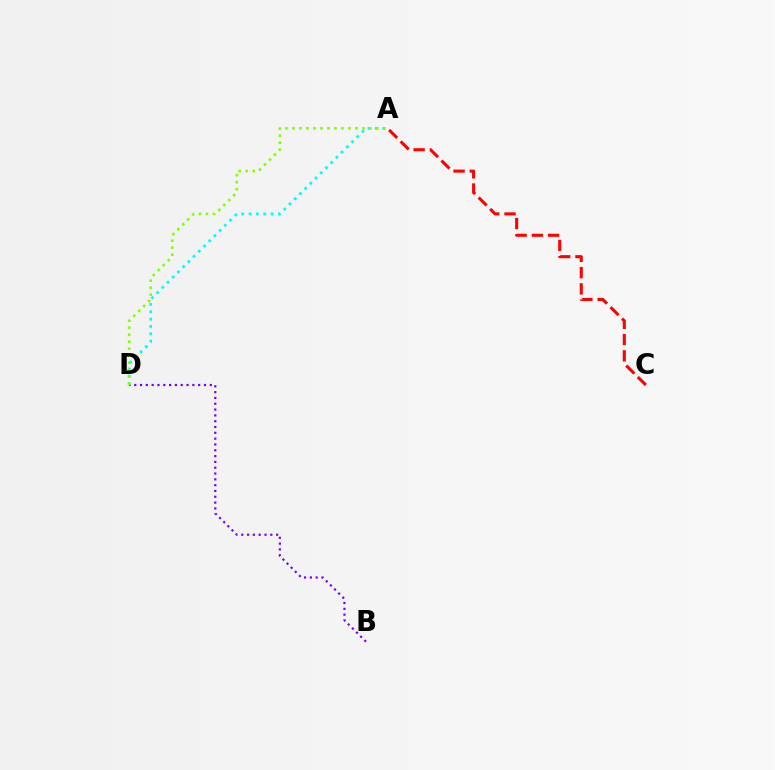{('A', 'D'): [{'color': '#00fff6', 'line_style': 'dotted', 'thickness': 2.0}, {'color': '#84ff00', 'line_style': 'dotted', 'thickness': 1.9}], ('B', 'D'): [{'color': '#7200ff', 'line_style': 'dotted', 'thickness': 1.58}], ('A', 'C'): [{'color': '#ff0000', 'line_style': 'dashed', 'thickness': 2.21}]}